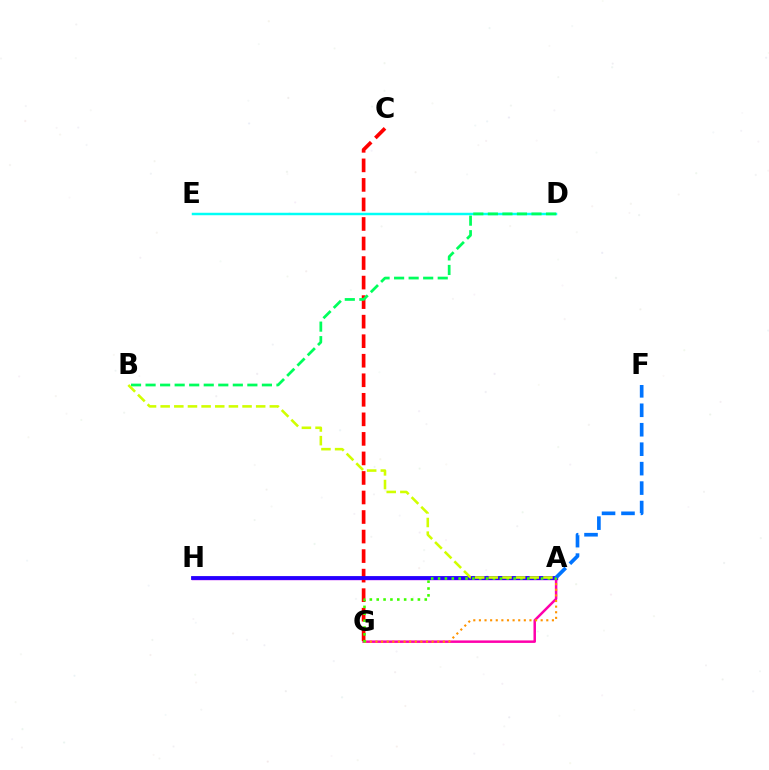{('A', 'G'): [{'color': '#ff00ac', 'line_style': 'solid', 'thickness': 1.79}, {'color': '#ff9400', 'line_style': 'dotted', 'thickness': 1.53}, {'color': '#3dff00', 'line_style': 'dotted', 'thickness': 1.86}], ('A', 'H'): [{'color': '#b900ff', 'line_style': 'solid', 'thickness': 2.48}, {'color': '#2500ff', 'line_style': 'solid', 'thickness': 2.73}], ('C', 'G'): [{'color': '#ff0000', 'line_style': 'dashed', 'thickness': 2.65}], ('A', 'F'): [{'color': '#0074ff', 'line_style': 'dashed', 'thickness': 2.64}], ('D', 'E'): [{'color': '#00fff6', 'line_style': 'solid', 'thickness': 1.78}], ('B', 'D'): [{'color': '#00ff5c', 'line_style': 'dashed', 'thickness': 1.98}], ('A', 'B'): [{'color': '#d1ff00', 'line_style': 'dashed', 'thickness': 1.85}]}